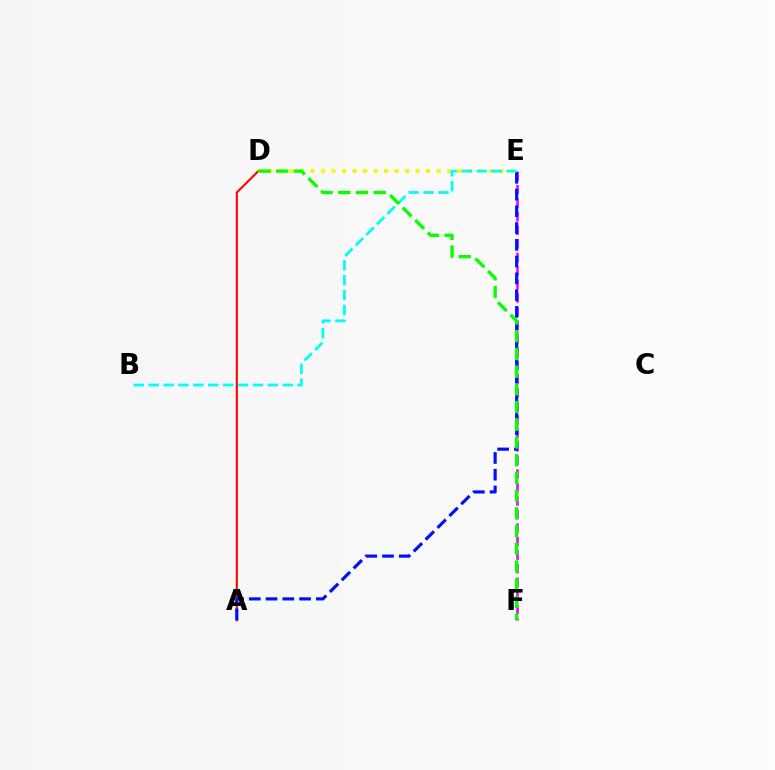{('A', 'D'): [{'color': '#ff0000', 'line_style': 'solid', 'thickness': 1.5}], ('E', 'F'): [{'color': '#ee00ff', 'line_style': 'dashed', 'thickness': 1.84}], ('D', 'E'): [{'color': '#fcf500', 'line_style': 'dotted', 'thickness': 2.85}], ('A', 'E'): [{'color': '#0010ff', 'line_style': 'dashed', 'thickness': 2.28}], ('B', 'E'): [{'color': '#00fff6', 'line_style': 'dashed', 'thickness': 2.02}], ('D', 'F'): [{'color': '#08ff00', 'line_style': 'dashed', 'thickness': 2.41}]}